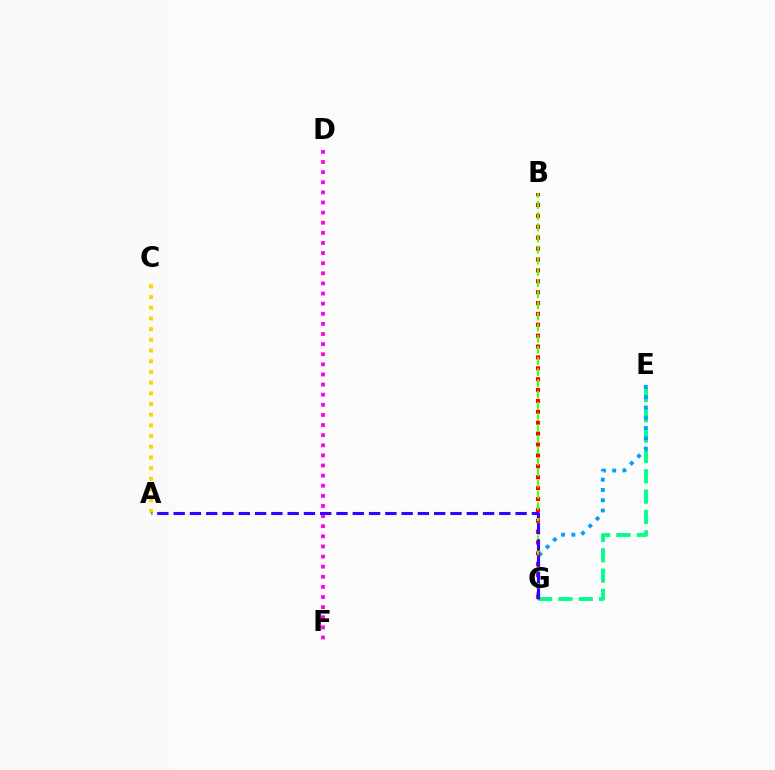{('E', 'G'): [{'color': '#00ff86', 'line_style': 'dashed', 'thickness': 2.76}, {'color': '#009eff', 'line_style': 'dotted', 'thickness': 2.79}], ('B', 'G'): [{'color': '#ff0000', 'line_style': 'dotted', 'thickness': 2.96}, {'color': '#4fff00', 'line_style': 'dashed', 'thickness': 1.51}], ('A', 'C'): [{'color': '#ffd500', 'line_style': 'dotted', 'thickness': 2.91}], ('D', 'F'): [{'color': '#ff00ed', 'line_style': 'dotted', 'thickness': 2.75}], ('A', 'G'): [{'color': '#3700ff', 'line_style': 'dashed', 'thickness': 2.21}]}